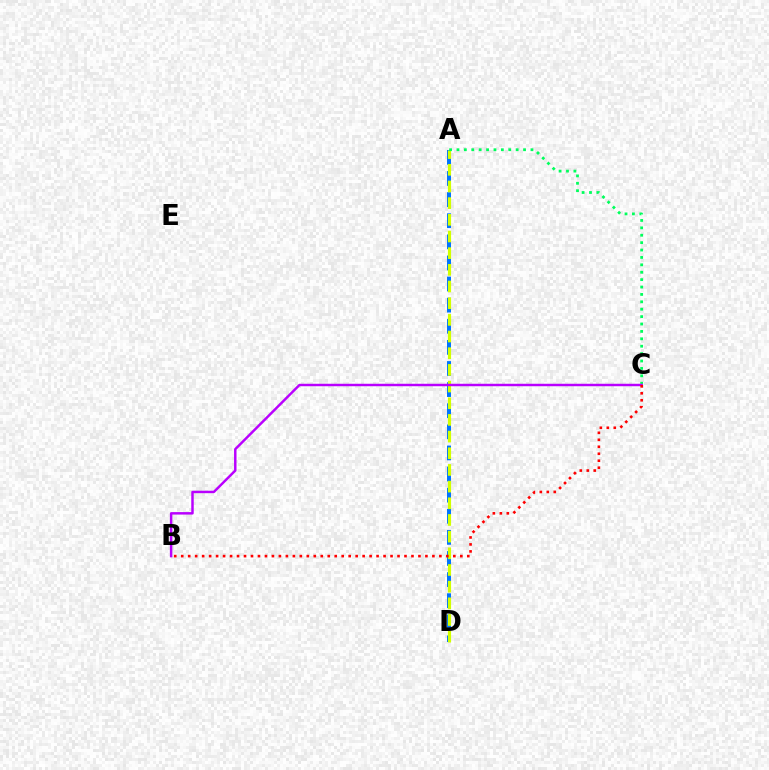{('A', 'D'): [{'color': '#0074ff', 'line_style': 'dashed', 'thickness': 2.87}, {'color': '#d1ff00', 'line_style': 'dashed', 'thickness': 2.27}], ('A', 'C'): [{'color': '#00ff5c', 'line_style': 'dotted', 'thickness': 2.01}], ('B', 'C'): [{'color': '#b900ff', 'line_style': 'solid', 'thickness': 1.77}, {'color': '#ff0000', 'line_style': 'dotted', 'thickness': 1.9}]}